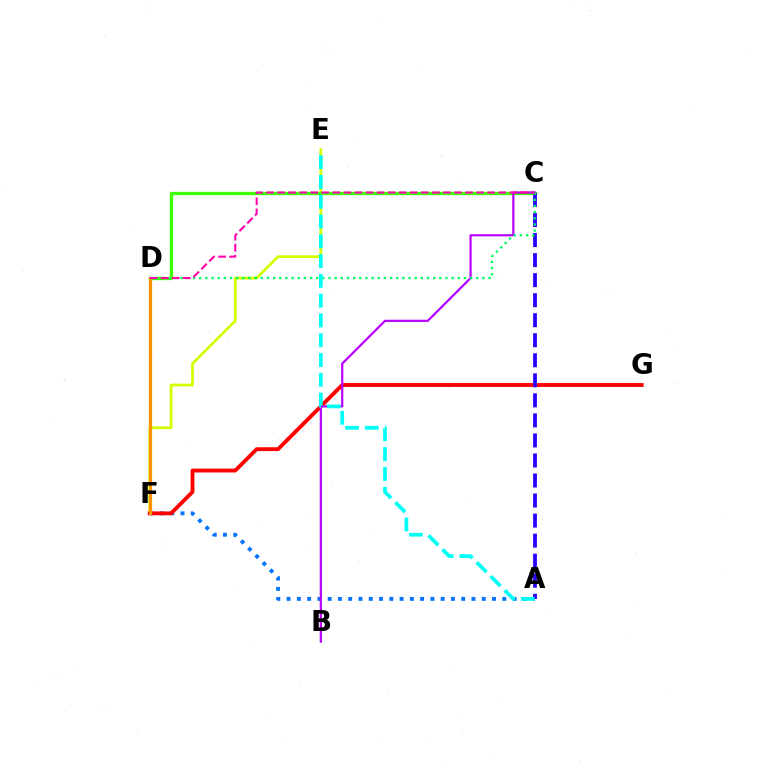{('E', 'F'): [{'color': '#d1ff00', 'line_style': 'solid', 'thickness': 1.99}], ('A', 'F'): [{'color': '#0074ff', 'line_style': 'dotted', 'thickness': 2.79}], ('F', 'G'): [{'color': '#ff0000', 'line_style': 'solid', 'thickness': 2.78}], ('C', 'D'): [{'color': '#3dff00', 'line_style': 'solid', 'thickness': 2.36}, {'color': '#00ff5c', 'line_style': 'dotted', 'thickness': 1.67}, {'color': '#ff00ac', 'line_style': 'dashed', 'thickness': 1.5}], ('B', 'C'): [{'color': '#b900ff', 'line_style': 'solid', 'thickness': 1.59}], ('D', 'F'): [{'color': '#ff9400', 'line_style': 'solid', 'thickness': 2.31}], ('A', 'C'): [{'color': '#2500ff', 'line_style': 'dashed', 'thickness': 2.72}], ('A', 'E'): [{'color': '#00fff6', 'line_style': 'dashed', 'thickness': 2.69}]}